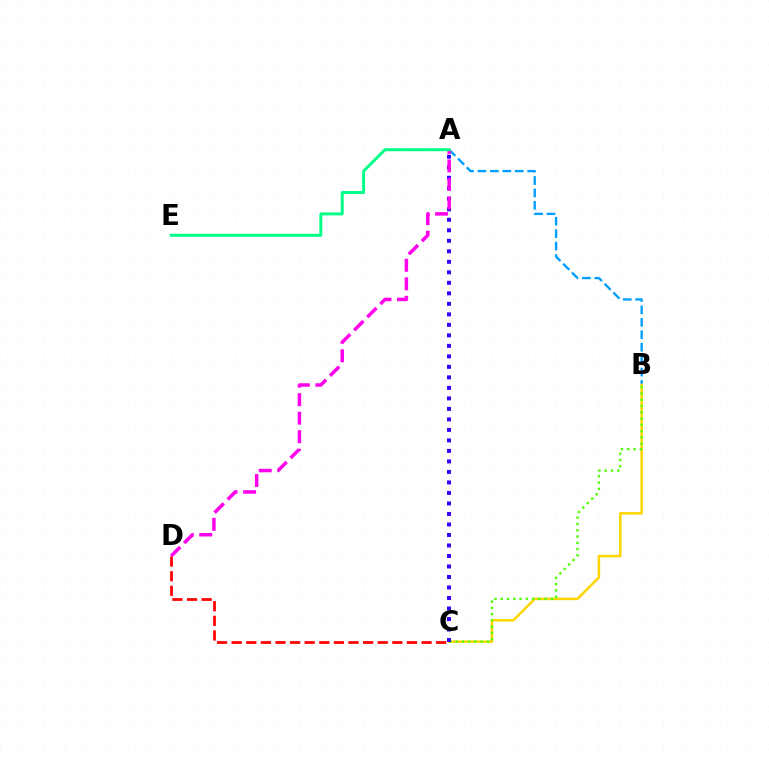{('A', 'B'): [{'color': '#009eff', 'line_style': 'dashed', 'thickness': 1.69}], ('B', 'C'): [{'color': '#ffd500', 'line_style': 'solid', 'thickness': 1.81}, {'color': '#4fff00', 'line_style': 'dotted', 'thickness': 1.71}], ('A', 'C'): [{'color': '#3700ff', 'line_style': 'dotted', 'thickness': 2.85}], ('A', 'D'): [{'color': '#ff00ed', 'line_style': 'dashed', 'thickness': 2.52}], ('A', 'E'): [{'color': '#00ff86', 'line_style': 'solid', 'thickness': 2.13}], ('C', 'D'): [{'color': '#ff0000', 'line_style': 'dashed', 'thickness': 1.98}]}